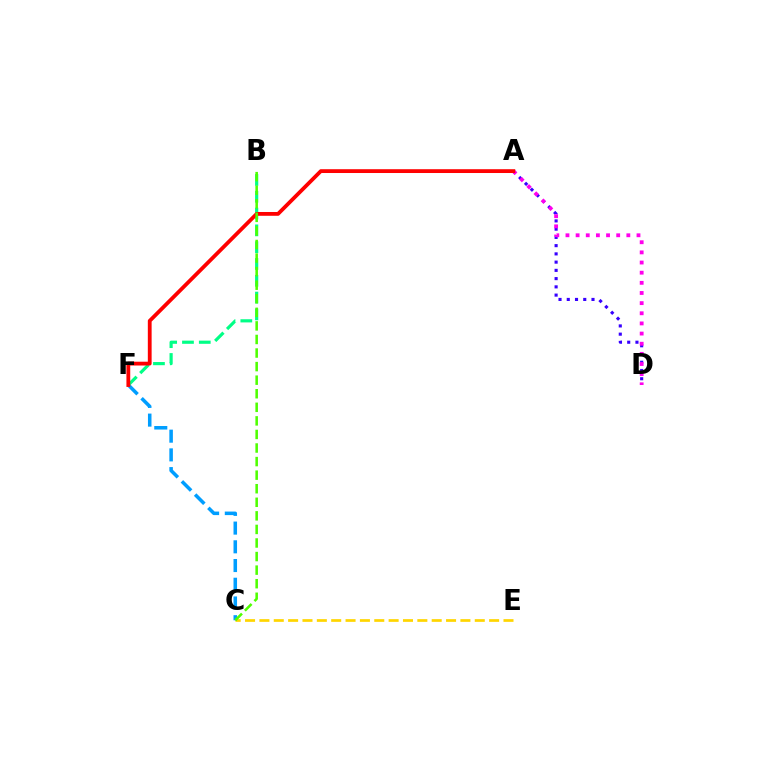{('C', 'E'): [{'color': '#ffd500', 'line_style': 'dashed', 'thickness': 1.95}], ('C', 'F'): [{'color': '#009eff', 'line_style': 'dashed', 'thickness': 2.54}], ('B', 'F'): [{'color': '#00ff86', 'line_style': 'dashed', 'thickness': 2.28}], ('A', 'D'): [{'color': '#3700ff', 'line_style': 'dotted', 'thickness': 2.24}, {'color': '#ff00ed', 'line_style': 'dotted', 'thickness': 2.76}], ('A', 'F'): [{'color': '#ff0000', 'line_style': 'solid', 'thickness': 2.74}], ('B', 'C'): [{'color': '#4fff00', 'line_style': 'dashed', 'thickness': 1.84}]}